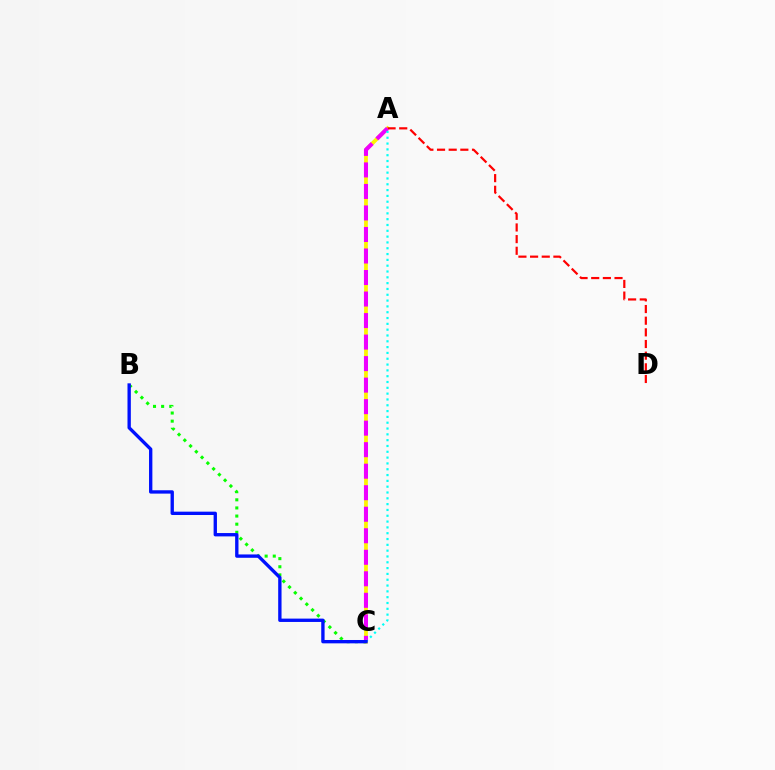{('A', 'C'): [{'color': '#fcf500', 'line_style': 'solid', 'thickness': 2.71}, {'color': '#ee00ff', 'line_style': 'dashed', 'thickness': 2.92}, {'color': '#00fff6', 'line_style': 'dotted', 'thickness': 1.58}], ('A', 'D'): [{'color': '#ff0000', 'line_style': 'dashed', 'thickness': 1.58}], ('B', 'C'): [{'color': '#08ff00', 'line_style': 'dotted', 'thickness': 2.21}, {'color': '#0010ff', 'line_style': 'solid', 'thickness': 2.41}]}